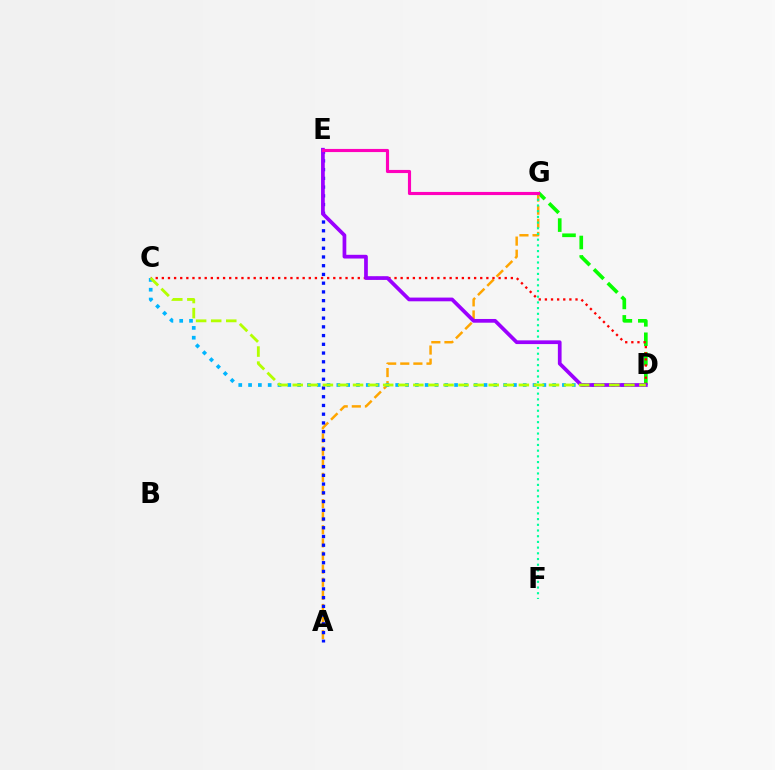{('D', 'G'): [{'color': '#08ff00', 'line_style': 'dashed', 'thickness': 2.64}], ('A', 'G'): [{'color': '#ffa500', 'line_style': 'dashed', 'thickness': 1.78}], ('C', 'D'): [{'color': '#ff0000', 'line_style': 'dotted', 'thickness': 1.66}, {'color': '#00b5ff', 'line_style': 'dotted', 'thickness': 2.67}, {'color': '#b3ff00', 'line_style': 'dashed', 'thickness': 2.05}], ('F', 'G'): [{'color': '#00ff9d', 'line_style': 'dotted', 'thickness': 1.55}], ('A', 'E'): [{'color': '#0010ff', 'line_style': 'dotted', 'thickness': 2.37}], ('D', 'E'): [{'color': '#9b00ff', 'line_style': 'solid', 'thickness': 2.68}], ('E', 'G'): [{'color': '#ff00bd', 'line_style': 'solid', 'thickness': 2.26}]}